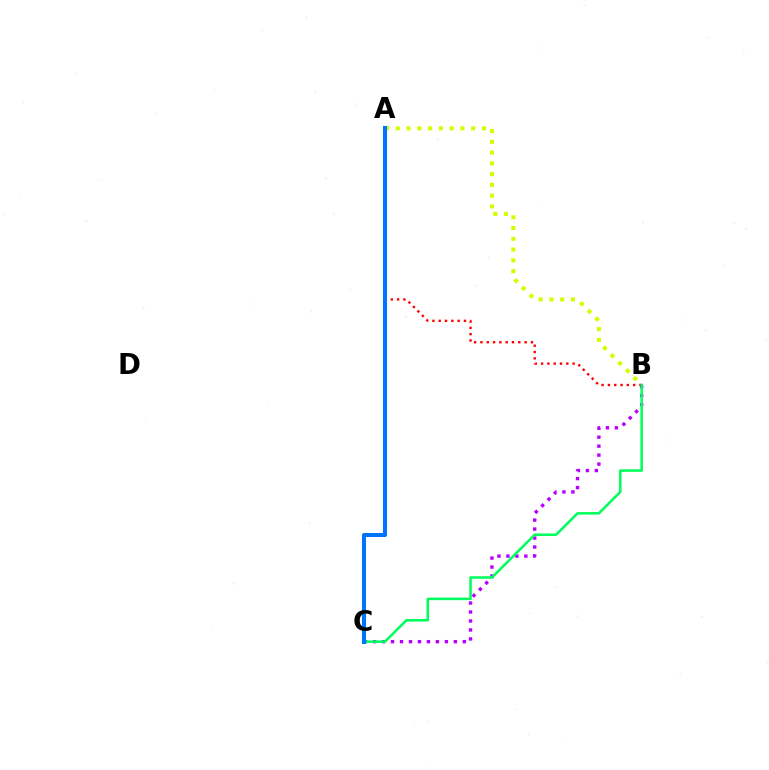{('A', 'B'): [{'color': '#ff0000', 'line_style': 'dotted', 'thickness': 1.71}, {'color': '#d1ff00', 'line_style': 'dotted', 'thickness': 2.92}], ('B', 'C'): [{'color': '#b900ff', 'line_style': 'dotted', 'thickness': 2.44}, {'color': '#00ff5c', 'line_style': 'solid', 'thickness': 1.83}], ('A', 'C'): [{'color': '#0074ff', 'line_style': 'solid', 'thickness': 2.92}]}